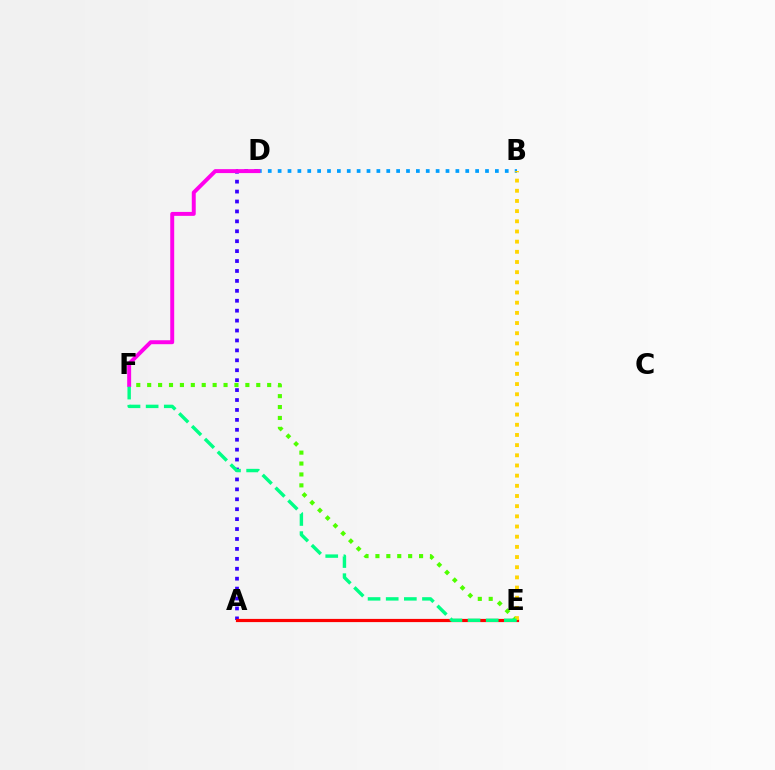{('A', 'D'): [{'color': '#3700ff', 'line_style': 'dotted', 'thickness': 2.7}], ('A', 'E'): [{'color': '#ff0000', 'line_style': 'solid', 'thickness': 2.3}], ('E', 'F'): [{'color': '#4fff00', 'line_style': 'dotted', 'thickness': 2.96}, {'color': '#00ff86', 'line_style': 'dashed', 'thickness': 2.46}], ('B', 'D'): [{'color': '#009eff', 'line_style': 'dotted', 'thickness': 2.68}], ('B', 'E'): [{'color': '#ffd500', 'line_style': 'dotted', 'thickness': 2.76}], ('D', 'F'): [{'color': '#ff00ed', 'line_style': 'solid', 'thickness': 2.84}]}